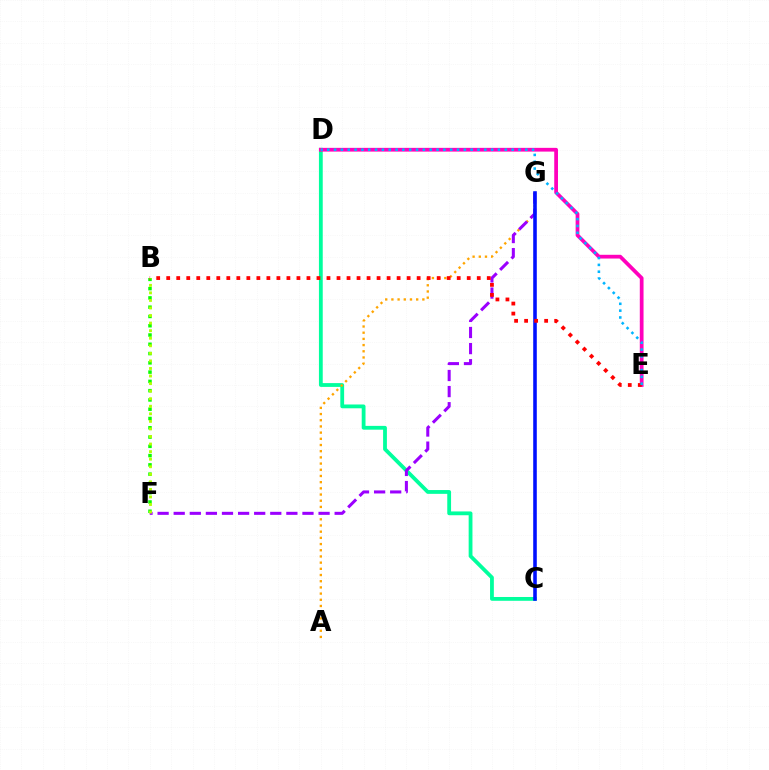{('C', 'D'): [{'color': '#00ff9d', 'line_style': 'solid', 'thickness': 2.74}], ('A', 'G'): [{'color': '#ffa500', 'line_style': 'dotted', 'thickness': 1.68}], ('F', 'G'): [{'color': '#9b00ff', 'line_style': 'dashed', 'thickness': 2.19}], ('D', 'E'): [{'color': '#ff00bd', 'line_style': 'solid', 'thickness': 2.7}, {'color': '#00b5ff', 'line_style': 'dotted', 'thickness': 1.85}], ('B', 'F'): [{'color': '#08ff00', 'line_style': 'dotted', 'thickness': 2.52}, {'color': '#b3ff00', 'line_style': 'dotted', 'thickness': 2.05}], ('C', 'G'): [{'color': '#0010ff', 'line_style': 'solid', 'thickness': 2.58}], ('B', 'E'): [{'color': '#ff0000', 'line_style': 'dotted', 'thickness': 2.72}]}